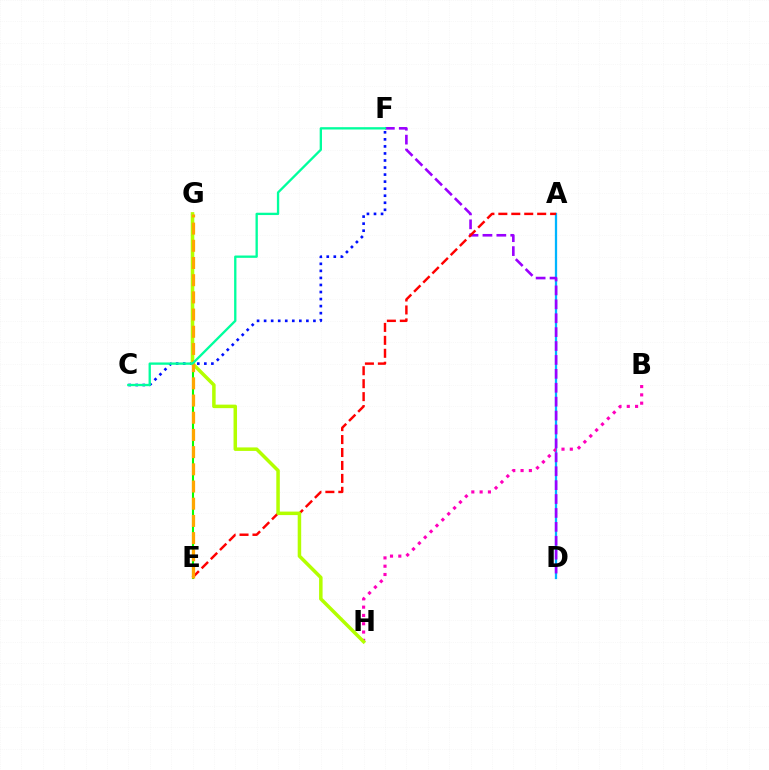{('A', 'D'): [{'color': '#00b5ff', 'line_style': 'solid', 'thickness': 1.64}], ('C', 'F'): [{'color': '#0010ff', 'line_style': 'dotted', 'thickness': 1.91}, {'color': '#00ff9d', 'line_style': 'solid', 'thickness': 1.68}], ('B', 'H'): [{'color': '#ff00bd', 'line_style': 'dotted', 'thickness': 2.26}], ('E', 'G'): [{'color': '#08ff00', 'line_style': 'solid', 'thickness': 1.51}, {'color': '#ffa500', 'line_style': 'dashed', 'thickness': 2.34}], ('D', 'F'): [{'color': '#9b00ff', 'line_style': 'dashed', 'thickness': 1.89}], ('A', 'E'): [{'color': '#ff0000', 'line_style': 'dashed', 'thickness': 1.76}], ('G', 'H'): [{'color': '#b3ff00', 'line_style': 'solid', 'thickness': 2.52}]}